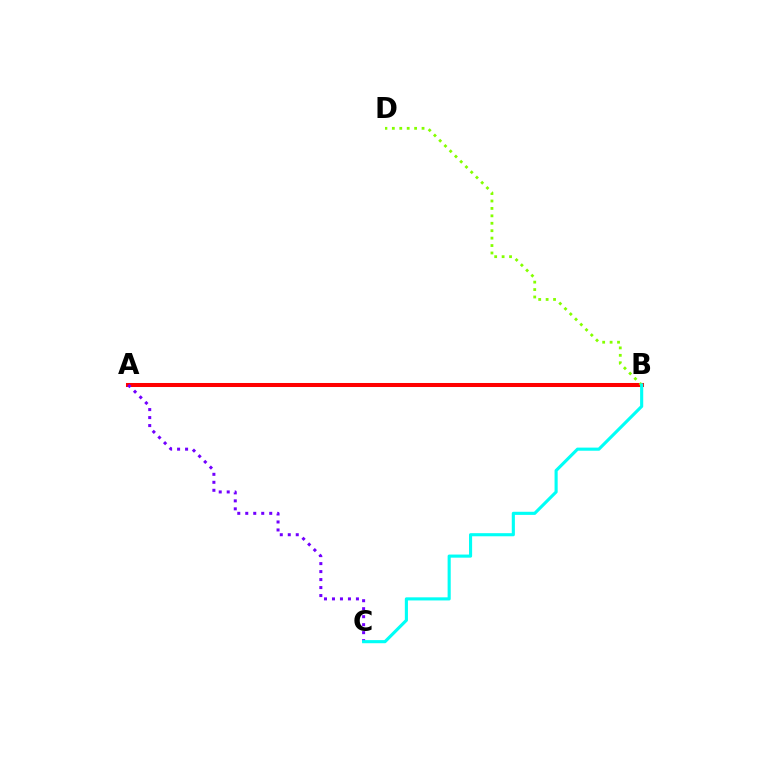{('A', 'B'): [{'color': '#ff0000', 'line_style': 'solid', 'thickness': 2.9}], ('A', 'C'): [{'color': '#7200ff', 'line_style': 'dotted', 'thickness': 2.17}], ('B', 'D'): [{'color': '#84ff00', 'line_style': 'dotted', 'thickness': 2.02}], ('B', 'C'): [{'color': '#00fff6', 'line_style': 'solid', 'thickness': 2.24}]}